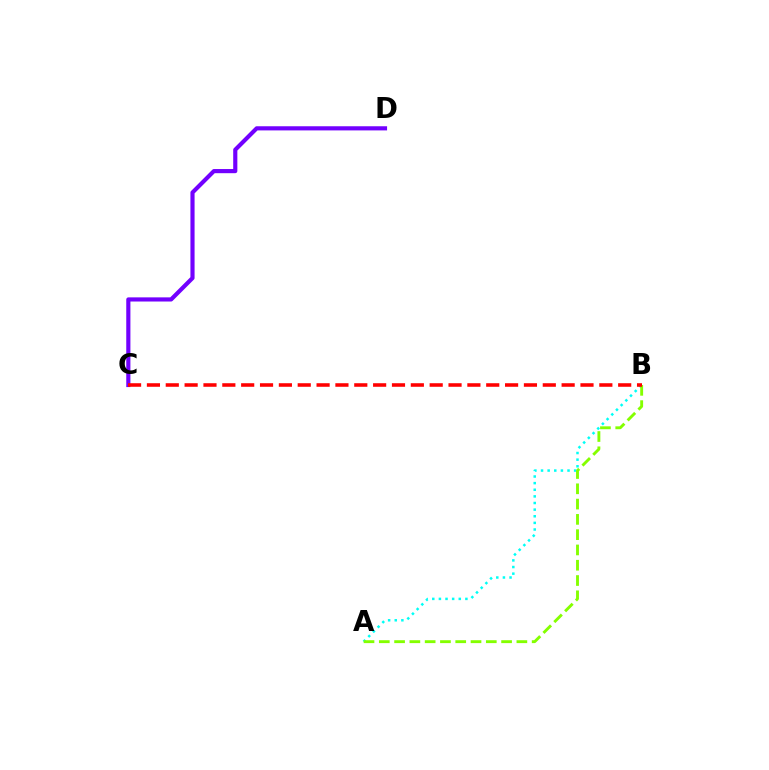{('C', 'D'): [{'color': '#7200ff', 'line_style': 'solid', 'thickness': 2.99}], ('A', 'B'): [{'color': '#00fff6', 'line_style': 'dotted', 'thickness': 1.8}, {'color': '#84ff00', 'line_style': 'dashed', 'thickness': 2.08}], ('B', 'C'): [{'color': '#ff0000', 'line_style': 'dashed', 'thickness': 2.56}]}